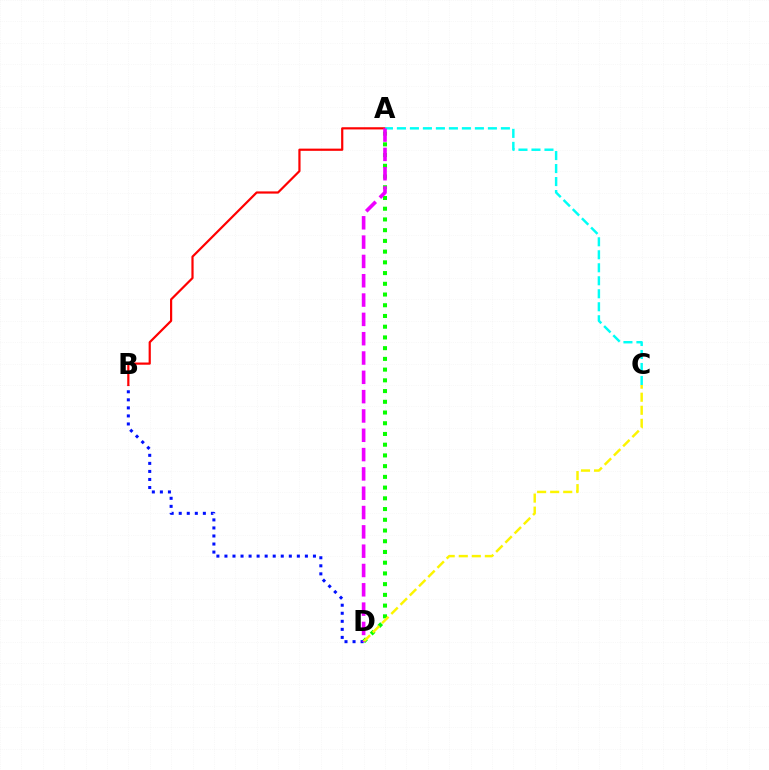{('A', 'D'): [{'color': '#08ff00', 'line_style': 'dotted', 'thickness': 2.91}, {'color': '#ee00ff', 'line_style': 'dashed', 'thickness': 2.62}], ('B', 'D'): [{'color': '#0010ff', 'line_style': 'dotted', 'thickness': 2.19}], ('C', 'D'): [{'color': '#fcf500', 'line_style': 'dashed', 'thickness': 1.77}], ('A', 'B'): [{'color': '#ff0000', 'line_style': 'solid', 'thickness': 1.58}], ('A', 'C'): [{'color': '#00fff6', 'line_style': 'dashed', 'thickness': 1.77}]}